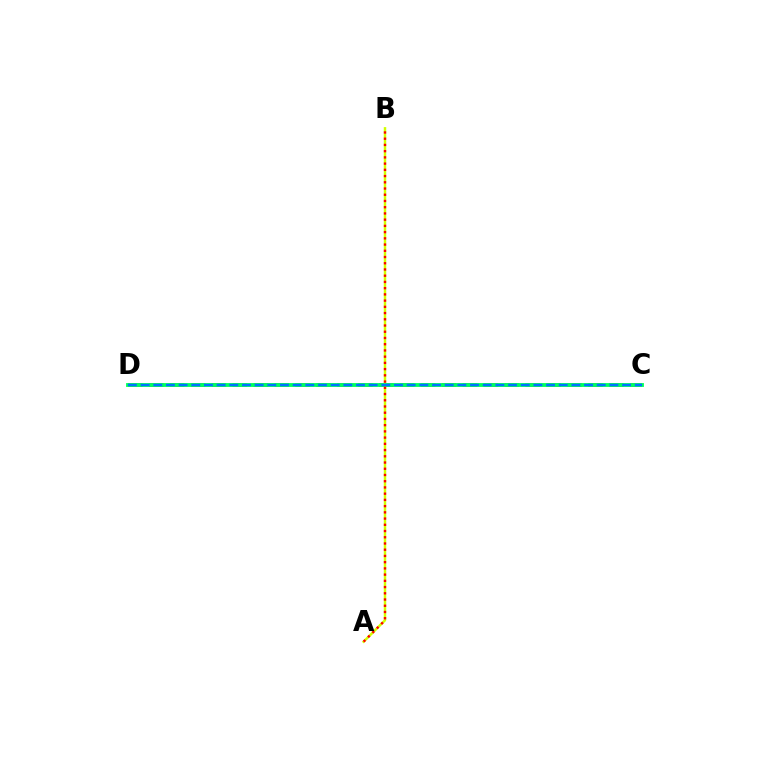{('C', 'D'): [{'color': '#b900ff', 'line_style': 'dashed', 'thickness': 2.84}, {'color': '#00ff5c', 'line_style': 'solid', 'thickness': 2.76}, {'color': '#0074ff', 'line_style': 'dashed', 'thickness': 1.72}], ('A', 'B'): [{'color': '#d1ff00', 'line_style': 'solid', 'thickness': 1.77}, {'color': '#ff0000', 'line_style': 'dotted', 'thickness': 1.69}]}